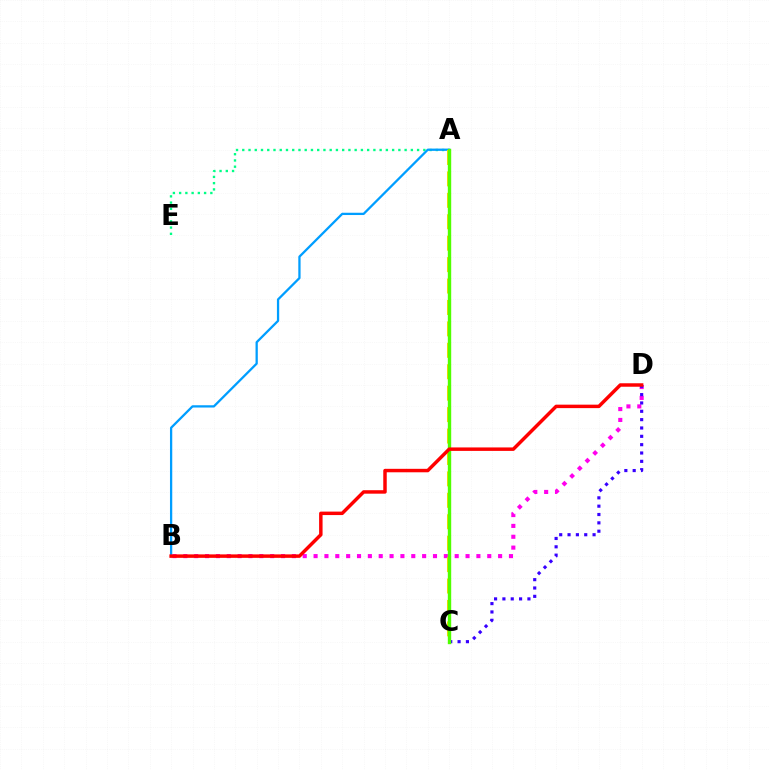{('B', 'D'): [{'color': '#ff00ed', 'line_style': 'dotted', 'thickness': 2.95}, {'color': '#ff0000', 'line_style': 'solid', 'thickness': 2.5}], ('A', 'E'): [{'color': '#00ff86', 'line_style': 'dotted', 'thickness': 1.7}], ('A', 'B'): [{'color': '#009eff', 'line_style': 'solid', 'thickness': 1.64}], ('C', 'D'): [{'color': '#3700ff', 'line_style': 'dotted', 'thickness': 2.27}], ('A', 'C'): [{'color': '#ffd500', 'line_style': 'dashed', 'thickness': 2.91}, {'color': '#4fff00', 'line_style': 'solid', 'thickness': 2.44}]}